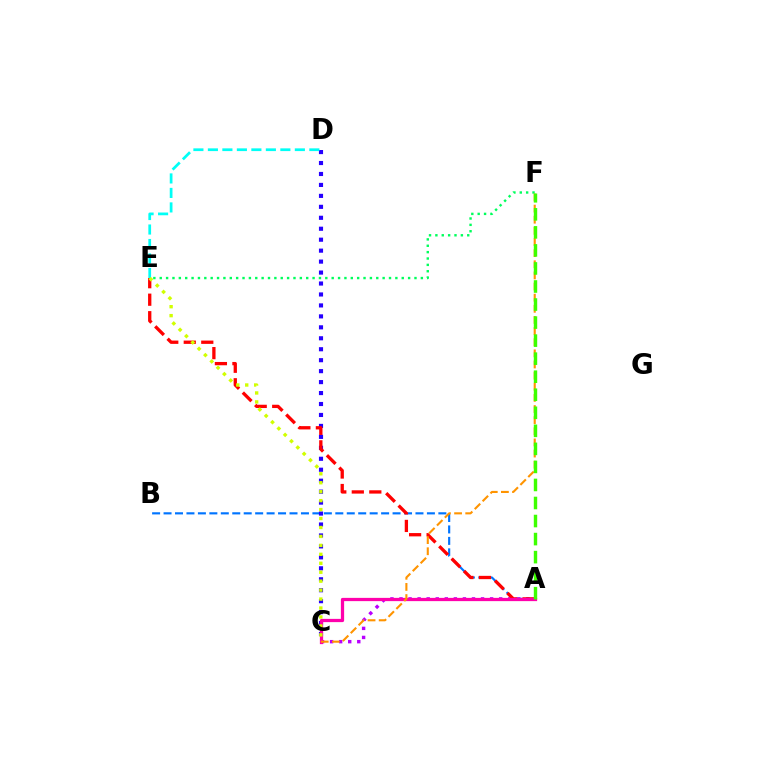{('A', 'C'): [{'color': '#b900ff', 'line_style': 'dotted', 'thickness': 2.46}, {'color': '#ff00ac', 'line_style': 'solid', 'thickness': 2.34}], ('A', 'B'): [{'color': '#0074ff', 'line_style': 'dashed', 'thickness': 1.56}], ('C', 'D'): [{'color': '#2500ff', 'line_style': 'dotted', 'thickness': 2.98}], ('A', 'E'): [{'color': '#ff0000', 'line_style': 'dashed', 'thickness': 2.38}], ('E', 'F'): [{'color': '#00ff5c', 'line_style': 'dotted', 'thickness': 1.73}], ('D', 'E'): [{'color': '#00fff6', 'line_style': 'dashed', 'thickness': 1.97}], ('C', 'F'): [{'color': '#ff9400', 'line_style': 'dashed', 'thickness': 1.51}], ('C', 'E'): [{'color': '#d1ff00', 'line_style': 'dotted', 'thickness': 2.43}], ('A', 'F'): [{'color': '#3dff00', 'line_style': 'dashed', 'thickness': 2.45}]}